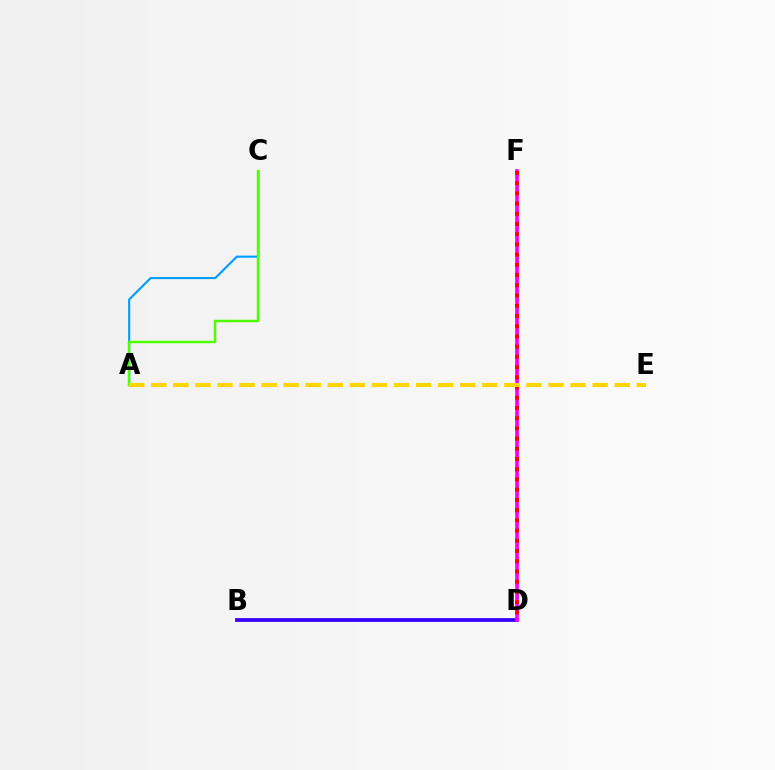{('D', 'F'): [{'color': '#00ff86', 'line_style': 'dashed', 'thickness': 2.4}, {'color': '#ff00ed', 'line_style': 'solid', 'thickness': 2.62}, {'color': '#ff0000', 'line_style': 'dotted', 'thickness': 2.78}], ('B', 'D'): [{'color': '#3700ff', 'line_style': 'solid', 'thickness': 2.72}], ('A', 'C'): [{'color': '#009eff', 'line_style': 'solid', 'thickness': 1.54}, {'color': '#4fff00', 'line_style': 'solid', 'thickness': 1.8}], ('A', 'E'): [{'color': '#ffd500', 'line_style': 'dashed', 'thickness': 3.0}]}